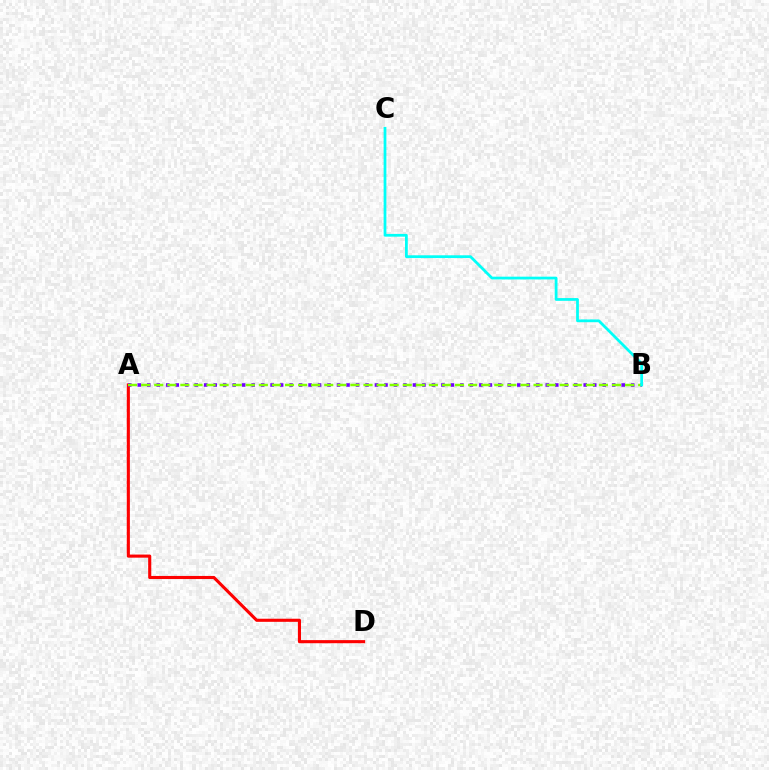{('A', 'D'): [{'color': '#ff0000', 'line_style': 'solid', 'thickness': 2.23}], ('A', 'B'): [{'color': '#7200ff', 'line_style': 'dotted', 'thickness': 2.58}, {'color': '#84ff00', 'line_style': 'dashed', 'thickness': 1.78}], ('B', 'C'): [{'color': '#00fff6', 'line_style': 'solid', 'thickness': 1.99}]}